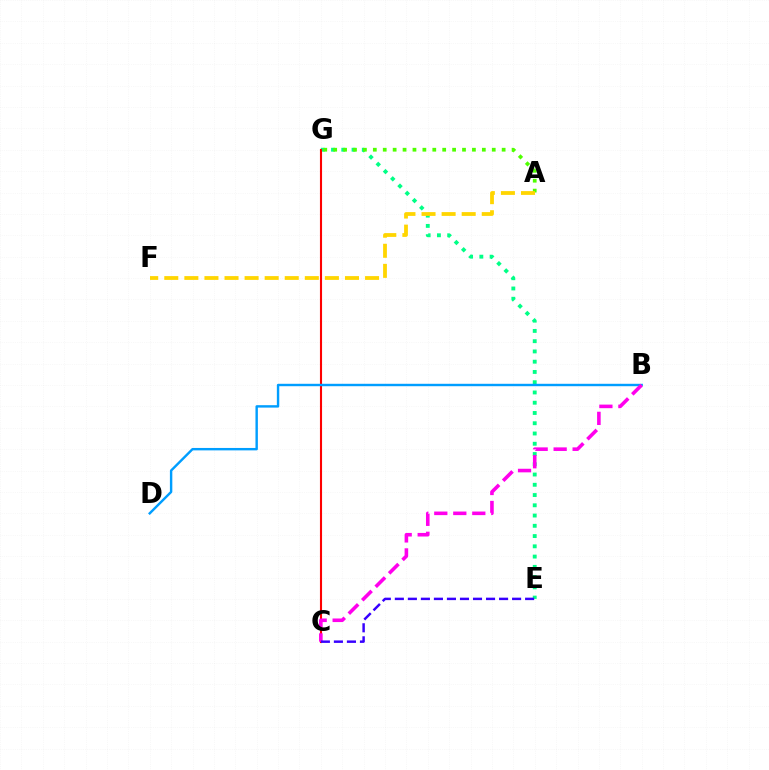{('E', 'G'): [{'color': '#00ff86', 'line_style': 'dotted', 'thickness': 2.79}], ('C', 'G'): [{'color': '#ff0000', 'line_style': 'solid', 'thickness': 1.52}], ('A', 'G'): [{'color': '#4fff00', 'line_style': 'dotted', 'thickness': 2.69}], ('A', 'F'): [{'color': '#ffd500', 'line_style': 'dashed', 'thickness': 2.73}], ('B', 'D'): [{'color': '#009eff', 'line_style': 'solid', 'thickness': 1.74}], ('B', 'C'): [{'color': '#ff00ed', 'line_style': 'dashed', 'thickness': 2.58}], ('C', 'E'): [{'color': '#3700ff', 'line_style': 'dashed', 'thickness': 1.77}]}